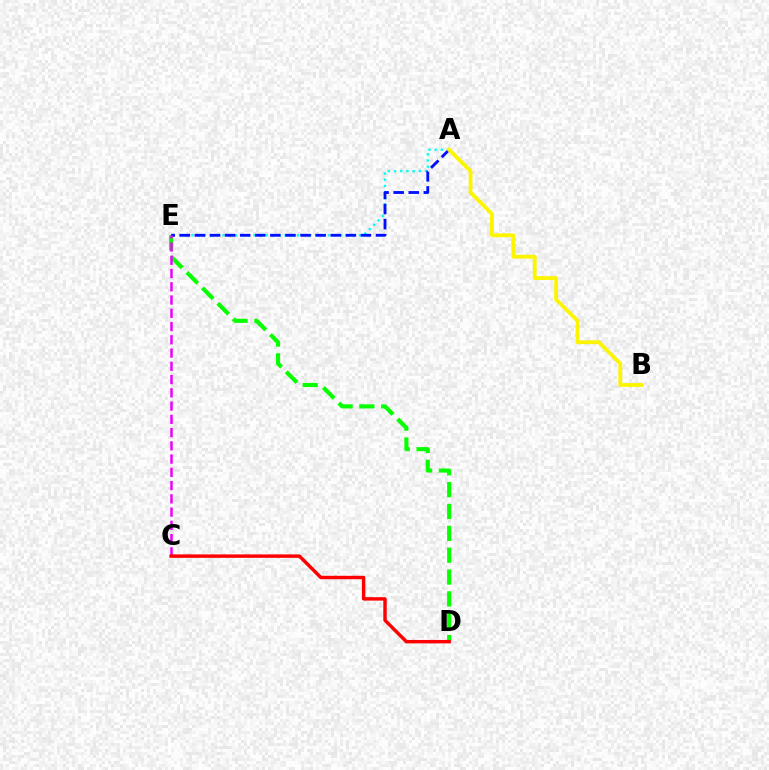{('A', 'E'): [{'color': '#00fff6', 'line_style': 'dotted', 'thickness': 1.68}, {'color': '#0010ff', 'line_style': 'dashed', 'thickness': 2.05}], ('D', 'E'): [{'color': '#08ff00', 'line_style': 'dashed', 'thickness': 2.97}], ('C', 'E'): [{'color': '#ee00ff', 'line_style': 'dashed', 'thickness': 1.8}], ('A', 'B'): [{'color': '#fcf500', 'line_style': 'solid', 'thickness': 2.76}], ('C', 'D'): [{'color': '#ff0000', 'line_style': 'solid', 'thickness': 2.46}]}